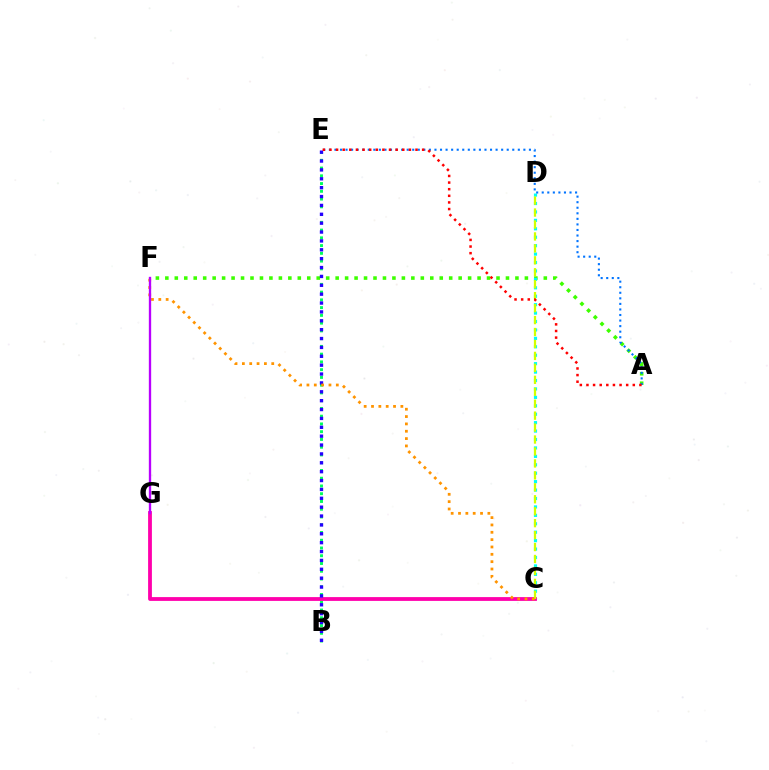{('A', 'F'): [{'color': '#3dff00', 'line_style': 'dotted', 'thickness': 2.57}], ('C', 'D'): [{'color': '#00fff6', 'line_style': 'dotted', 'thickness': 2.29}, {'color': '#d1ff00', 'line_style': 'dashed', 'thickness': 1.62}], ('B', 'E'): [{'color': '#00ff5c', 'line_style': 'dotted', 'thickness': 2.11}, {'color': '#2500ff', 'line_style': 'dotted', 'thickness': 2.41}], ('A', 'E'): [{'color': '#0074ff', 'line_style': 'dotted', 'thickness': 1.51}, {'color': '#ff0000', 'line_style': 'dotted', 'thickness': 1.8}], ('C', 'G'): [{'color': '#ff00ac', 'line_style': 'solid', 'thickness': 2.74}], ('C', 'F'): [{'color': '#ff9400', 'line_style': 'dotted', 'thickness': 2.0}], ('F', 'G'): [{'color': '#b900ff', 'line_style': 'solid', 'thickness': 1.68}]}